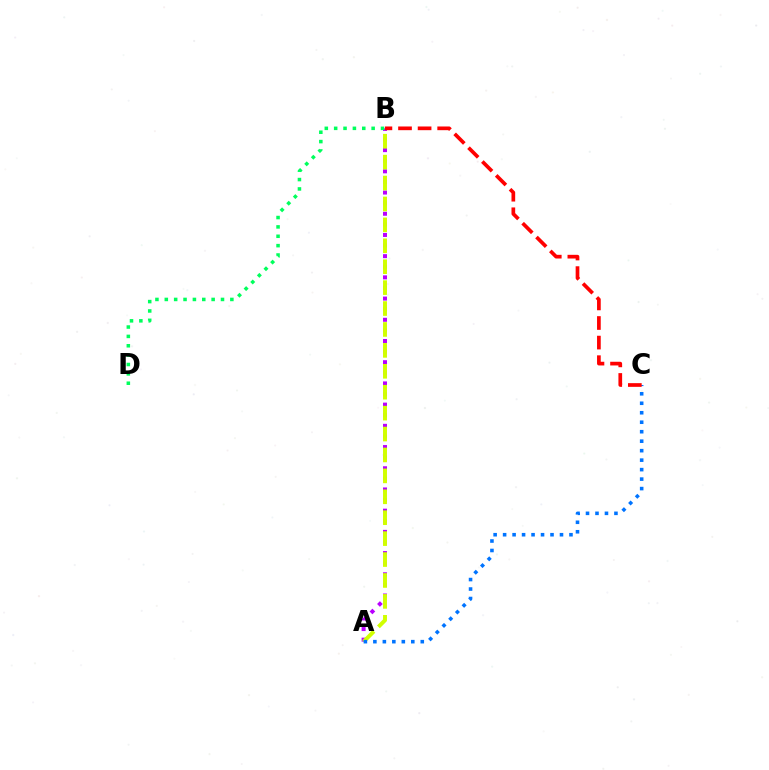{('A', 'B'): [{'color': '#b900ff', 'line_style': 'dotted', 'thickness': 2.88}, {'color': '#d1ff00', 'line_style': 'dashed', 'thickness': 2.84}], ('A', 'C'): [{'color': '#0074ff', 'line_style': 'dotted', 'thickness': 2.58}], ('B', 'C'): [{'color': '#ff0000', 'line_style': 'dashed', 'thickness': 2.66}], ('B', 'D'): [{'color': '#00ff5c', 'line_style': 'dotted', 'thickness': 2.54}]}